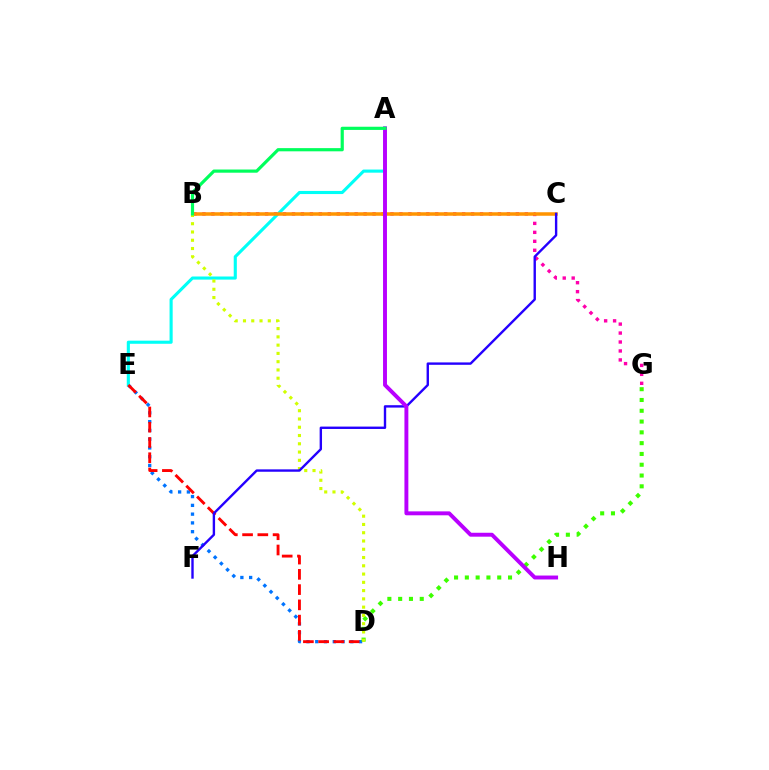{('B', 'G'): [{'color': '#ff00ac', 'line_style': 'dotted', 'thickness': 2.43}], ('D', 'E'): [{'color': '#0074ff', 'line_style': 'dotted', 'thickness': 2.38}, {'color': '#ff0000', 'line_style': 'dashed', 'thickness': 2.07}], ('D', 'G'): [{'color': '#3dff00', 'line_style': 'dotted', 'thickness': 2.93}], ('A', 'E'): [{'color': '#00fff6', 'line_style': 'solid', 'thickness': 2.24}], ('B', 'C'): [{'color': '#ff9400', 'line_style': 'solid', 'thickness': 2.53}], ('B', 'D'): [{'color': '#d1ff00', 'line_style': 'dotted', 'thickness': 2.25}], ('C', 'F'): [{'color': '#2500ff', 'line_style': 'solid', 'thickness': 1.72}], ('A', 'H'): [{'color': '#b900ff', 'line_style': 'solid', 'thickness': 2.82}], ('A', 'B'): [{'color': '#00ff5c', 'line_style': 'solid', 'thickness': 2.29}]}